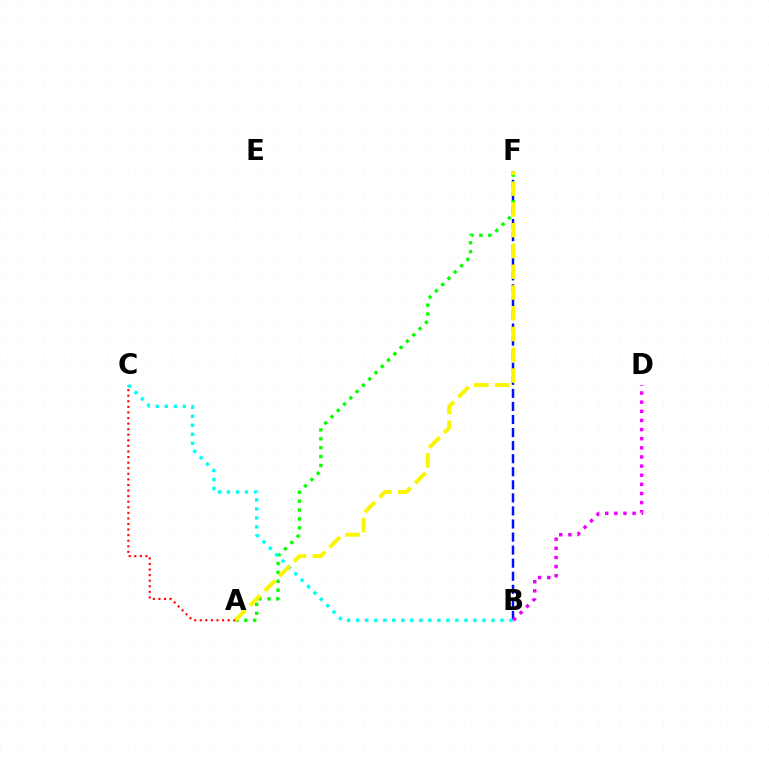{('B', 'F'): [{'color': '#0010ff', 'line_style': 'dashed', 'thickness': 1.77}], ('A', 'C'): [{'color': '#ff0000', 'line_style': 'dotted', 'thickness': 1.52}], ('A', 'F'): [{'color': '#08ff00', 'line_style': 'dotted', 'thickness': 2.42}, {'color': '#fcf500', 'line_style': 'dashed', 'thickness': 2.82}], ('B', 'C'): [{'color': '#00fff6', 'line_style': 'dotted', 'thickness': 2.45}], ('B', 'D'): [{'color': '#ee00ff', 'line_style': 'dotted', 'thickness': 2.48}]}